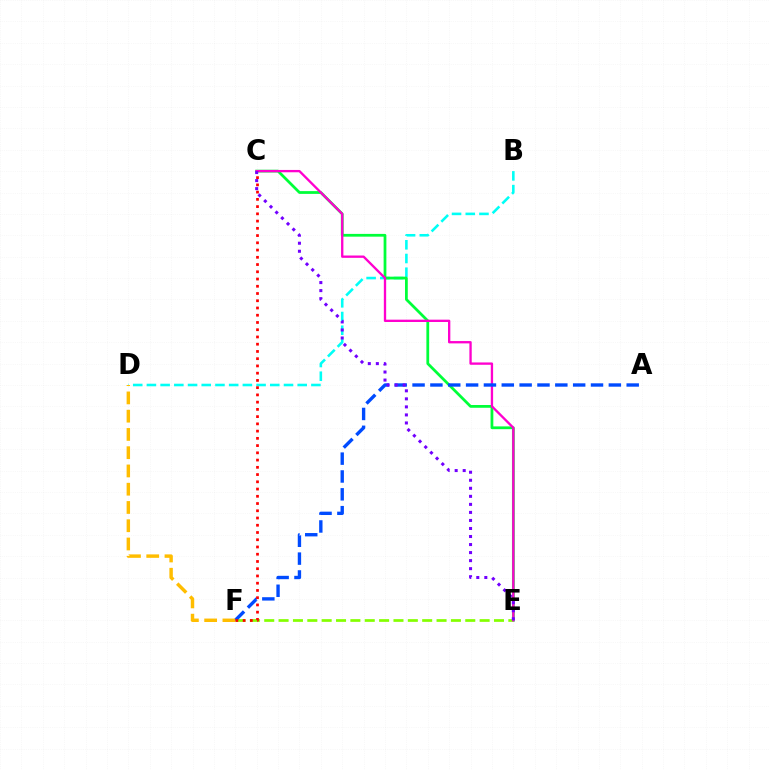{('B', 'D'): [{'color': '#00fff6', 'line_style': 'dashed', 'thickness': 1.86}], ('C', 'E'): [{'color': '#00ff39', 'line_style': 'solid', 'thickness': 1.99}, {'color': '#ff00cf', 'line_style': 'solid', 'thickness': 1.68}, {'color': '#7200ff', 'line_style': 'dotted', 'thickness': 2.18}], ('E', 'F'): [{'color': '#84ff00', 'line_style': 'dashed', 'thickness': 1.95}], ('A', 'F'): [{'color': '#004bff', 'line_style': 'dashed', 'thickness': 2.42}], ('D', 'F'): [{'color': '#ffbd00', 'line_style': 'dashed', 'thickness': 2.48}], ('C', 'F'): [{'color': '#ff0000', 'line_style': 'dotted', 'thickness': 1.97}]}